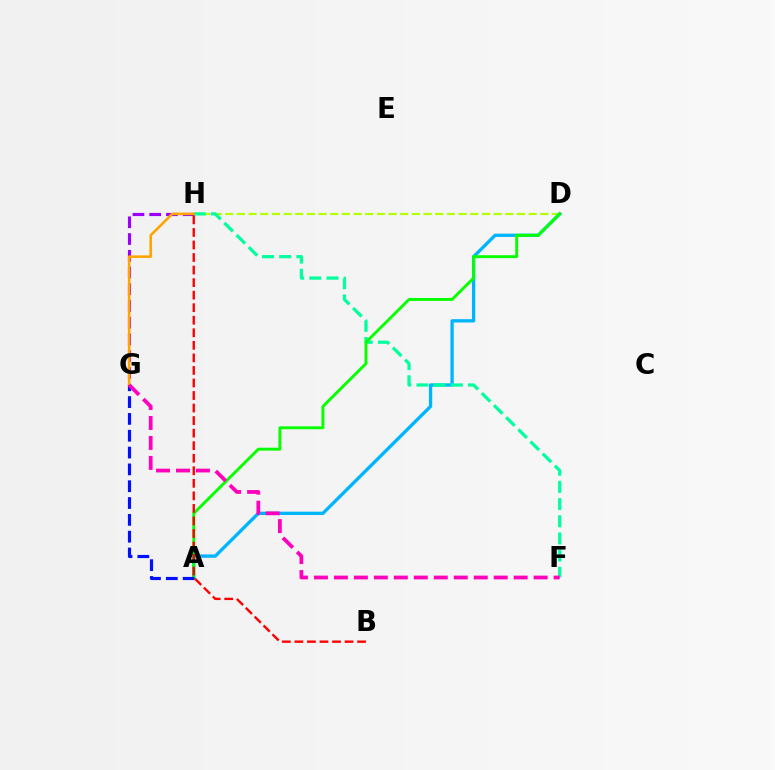{('D', 'H'): [{'color': '#b3ff00', 'line_style': 'dashed', 'thickness': 1.58}], ('G', 'H'): [{'color': '#9b00ff', 'line_style': 'dashed', 'thickness': 2.27}, {'color': '#ffa500', 'line_style': 'solid', 'thickness': 1.87}], ('A', 'D'): [{'color': '#00b5ff', 'line_style': 'solid', 'thickness': 2.39}, {'color': '#08ff00', 'line_style': 'solid', 'thickness': 2.1}], ('F', 'H'): [{'color': '#00ff9d', 'line_style': 'dashed', 'thickness': 2.33}], ('A', 'G'): [{'color': '#0010ff', 'line_style': 'dashed', 'thickness': 2.29}], ('F', 'G'): [{'color': '#ff00bd', 'line_style': 'dashed', 'thickness': 2.71}], ('B', 'H'): [{'color': '#ff0000', 'line_style': 'dashed', 'thickness': 1.7}]}